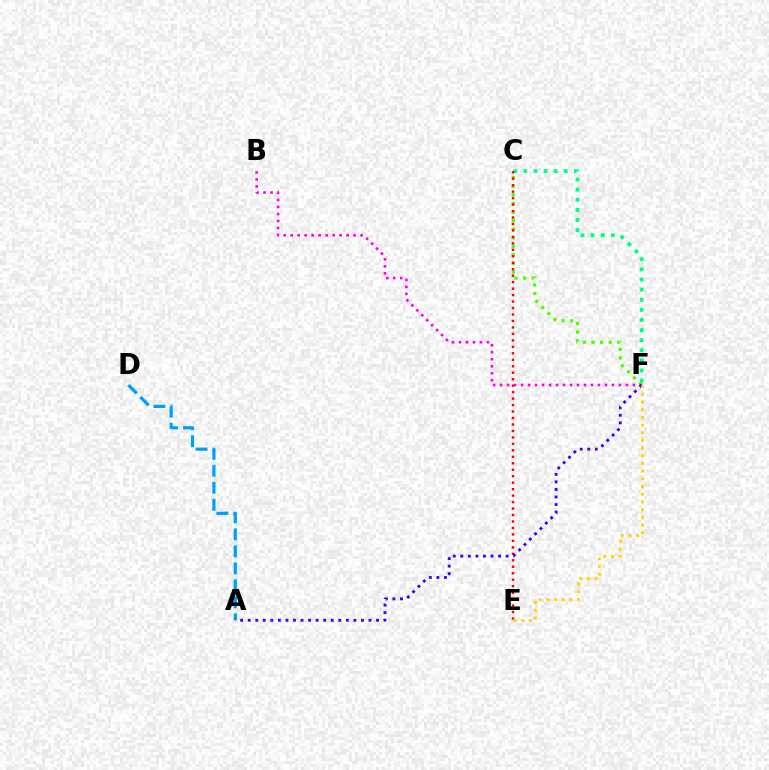{('C', 'F'): [{'color': '#00ff86', 'line_style': 'dotted', 'thickness': 2.75}, {'color': '#4fff00', 'line_style': 'dotted', 'thickness': 2.33}], ('C', 'E'): [{'color': '#ff0000', 'line_style': 'dotted', 'thickness': 1.76}], ('B', 'F'): [{'color': '#ff00ed', 'line_style': 'dotted', 'thickness': 1.9}], ('A', 'D'): [{'color': '#009eff', 'line_style': 'dashed', 'thickness': 2.31}], ('A', 'F'): [{'color': '#3700ff', 'line_style': 'dotted', 'thickness': 2.05}], ('E', 'F'): [{'color': '#ffd500', 'line_style': 'dotted', 'thickness': 2.09}]}